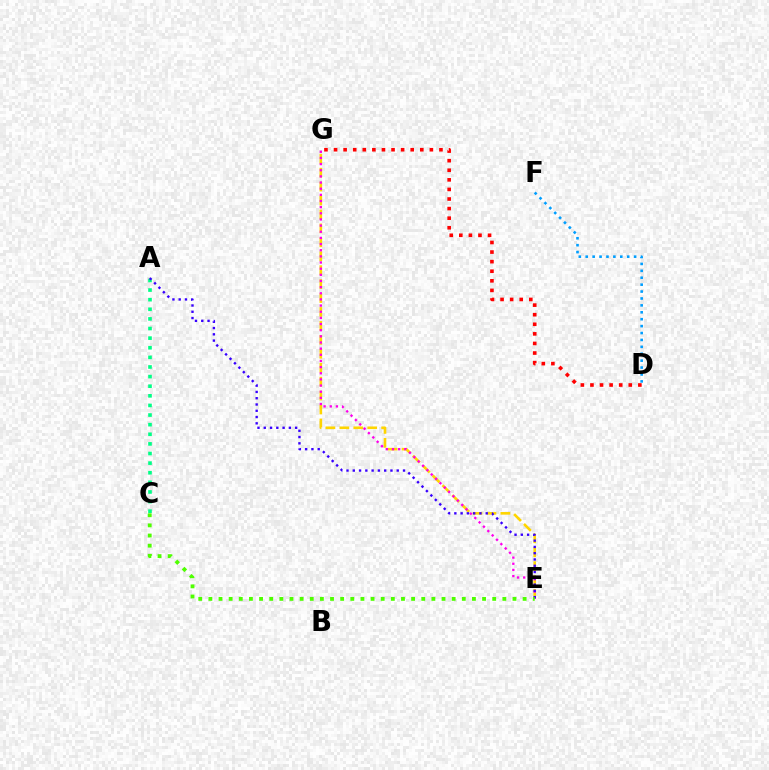{('A', 'C'): [{'color': '#00ff86', 'line_style': 'dotted', 'thickness': 2.61}], ('E', 'G'): [{'color': '#ffd500', 'line_style': 'dashed', 'thickness': 1.89}, {'color': '#ff00ed', 'line_style': 'dotted', 'thickness': 1.67}], ('D', 'G'): [{'color': '#ff0000', 'line_style': 'dotted', 'thickness': 2.6}], ('A', 'E'): [{'color': '#3700ff', 'line_style': 'dotted', 'thickness': 1.71}], ('D', 'F'): [{'color': '#009eff', 'line_style': 'dotted', 'thickness': 1.88}], ('C', 'E'): [{'color': '#4fff00', 'line_style': 'dotted', 'thickness': 2.75}]}